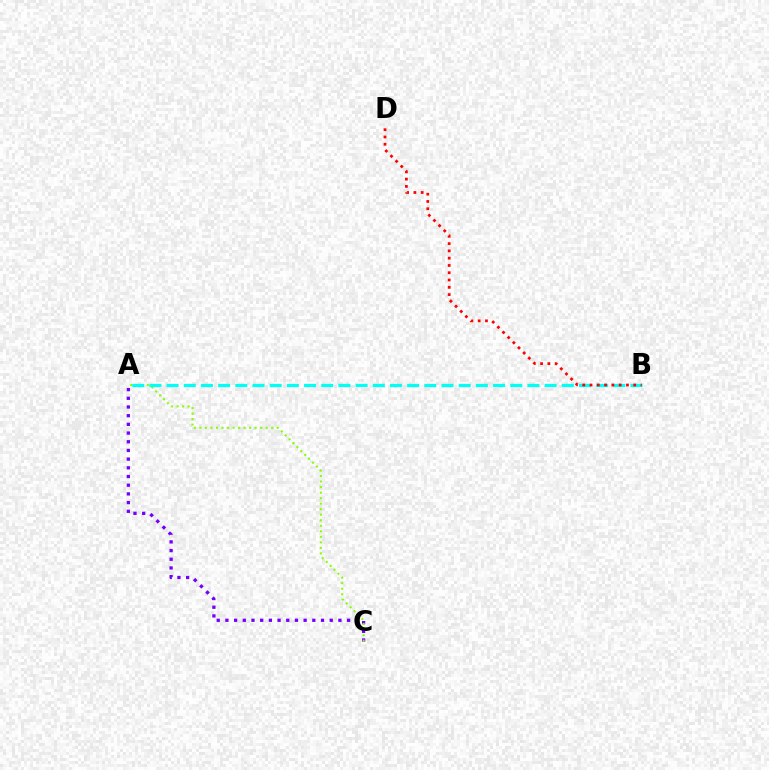{('A', 'C'): [{'color': '#7200ff', 'line_style': 'dotted', 'thickness': 2.36}, {'color': '#84ff00', 'line_style': 'dotted', 'thickness': 1.5}], ('A', 'B'): [{'color': '#00fff6', 'line_style': 'dashed', 'thickness': 2.33}], ('B', 'D'): [{'color': '#ff0000', 'line_style': 'dotted', 'thickness': 1.98}]}